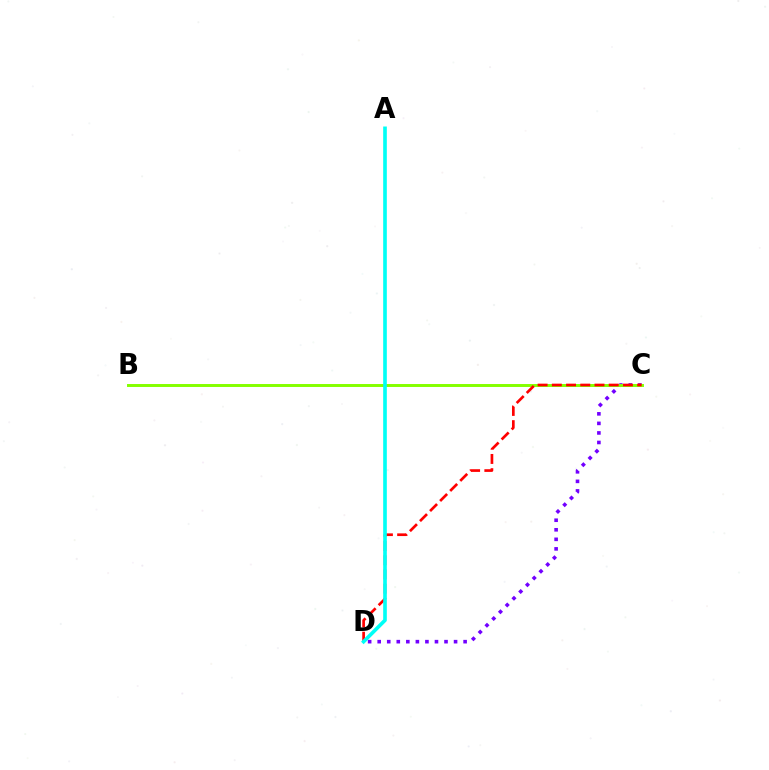{('C', 'D'): [{'color': '#7200ff', 'line_style': 'dotted', 'thickness': 2.59}, {'color': '#ff0000', 'line_style': 'dashed', 'thickness': 1.93}], ('B', 'C'): [{'color': '#84ff00', 'line_style': 'solid', 'thickness': 2.12}], ('A', 'D'): [{'color': '#00fff6', 'line_style': 'solid', 'thickness': 2.62}]}